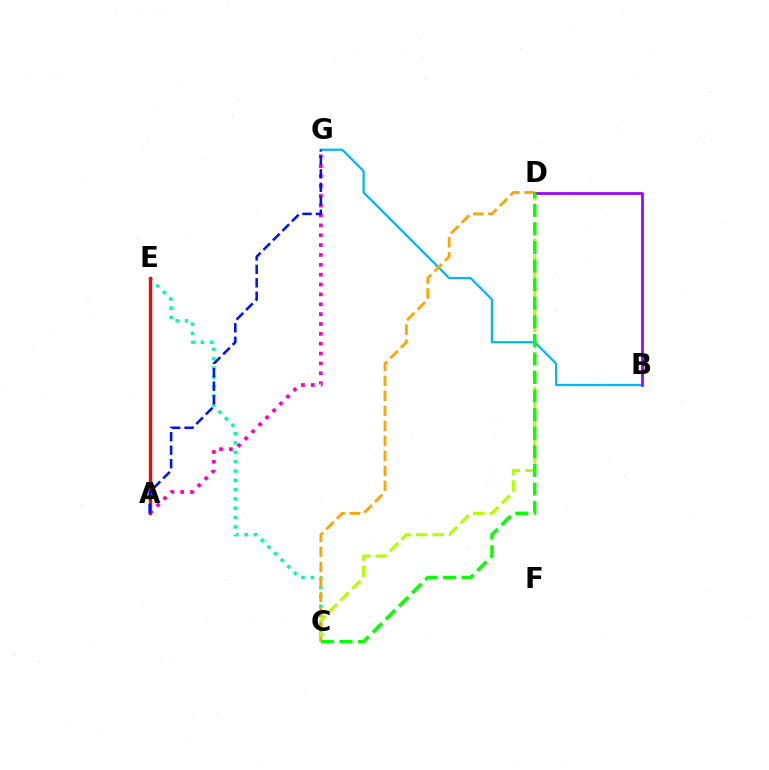{('C', 'E'): [{'color': '#00ff9d', 'line_style': 'dotted', 'thickness': 2.53}], ('A', 'G'): [{'color': '#ff00bd', 'line_style': 'dotted', 'thickness': 2.68}, {'color': '#0010ff', 'line_style': 'dashed', 'thickness': 1.83}], ('C', 'D'): [{'color': '#b3ff00', 'line_style': 'dashed', 'thickness': 2.24}, {'color': '#ffa500', 'line_style': 'dashed', 'thickness': 2.04}, {'color': '#08ff00', 'line_style': 'dashed', 'thickness': 2.52}], ('B', 'G'): [{'color': '#00b5ff', 'line_style': 'solid', 'thickness': 1.6}], ('A', 'E'): [{'color': '#ff0000', 'line_style': 'solid', 'thickness': 2.41}], ('B', 'D'): [{'color': '#9b00ff', 'line_style': 'solid', 'thickness': 1.96}]}